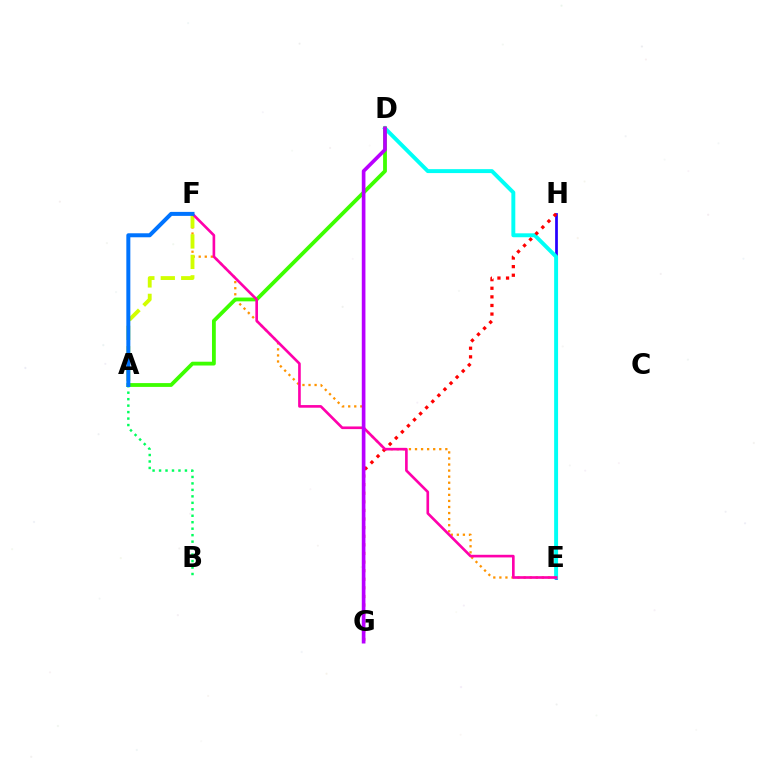{('E', 'F'): [{'color': '#ff9400', 'line_style': 'dotted', 'thickness': 1.65}, {'color': '#ff00ac', 'line_style': 'solid', 'thickness': 1.91}], ('E', 'H'): [{'color': '#2500ff', 'line_style': 'solid', 'thickness': 1.97}], ('D', 'E'): [{'color': '#00fff6', 'line_style': 'solid', 'thickness': 2.83}], ('G', 'H'): [{'color': '#ff0000', 'line_style': 'dotted', 'thickness': 2.34}], ('A', 'F'): [{'color': '#d1ff00', 'line_style': 'dashed', 'thickness': 2.78}, {'color': '#0074ff', 'line_style': 'solid', 'thickness': 2.88}], ('A', 'B'): [{'color': '#00ff5c', 'line_style': 'dotted', 'thickness': 1.76}], ('A', 'D'): [{'color': '#3dff00', 'line_style': 'solid', 'thickness': 2.74}], ('D', 'G'): [{'color': '#b900ff', 'line_style': 'solid', 'thickness': 2.63}]}